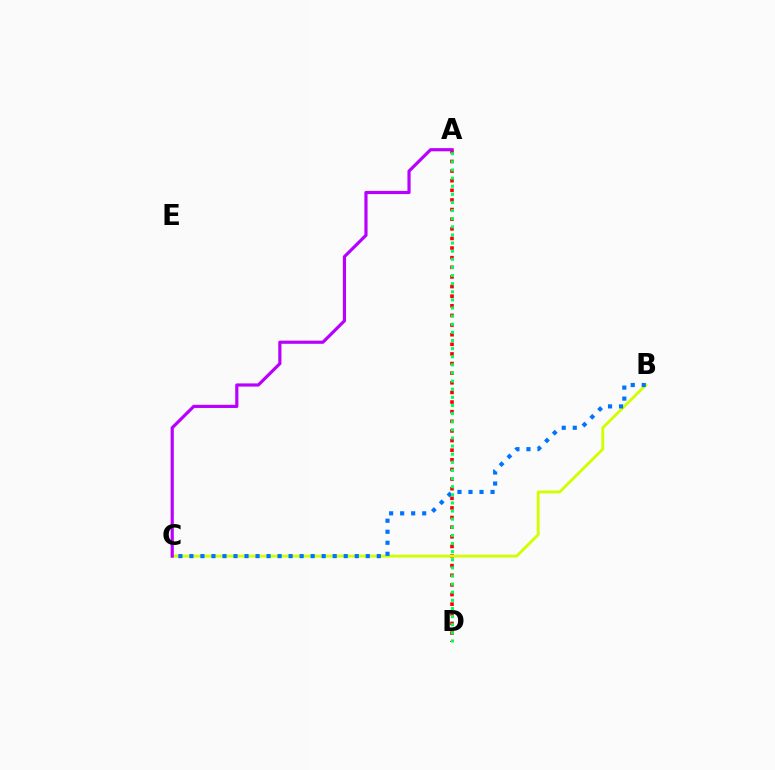{('A', 'D'): [{'color': '#ff0000', 'line_style': 'dotted', 'thickness': 2.61}, {'color': '#00ff5c', 'line_style': 'dotted', 'thickness': 2.21}], ('B', 'C'): [{'color': '#d1ff00', 'line_style': 'solid', 'thickness': 2.05}, {'color': '#0074ff', 'line_style': 'dotted', 'thickness': 2.99}], ('A', 'C'): [{'color': '#b900ff', 'line_style': 'solid', 'thickness': 2.29}]}